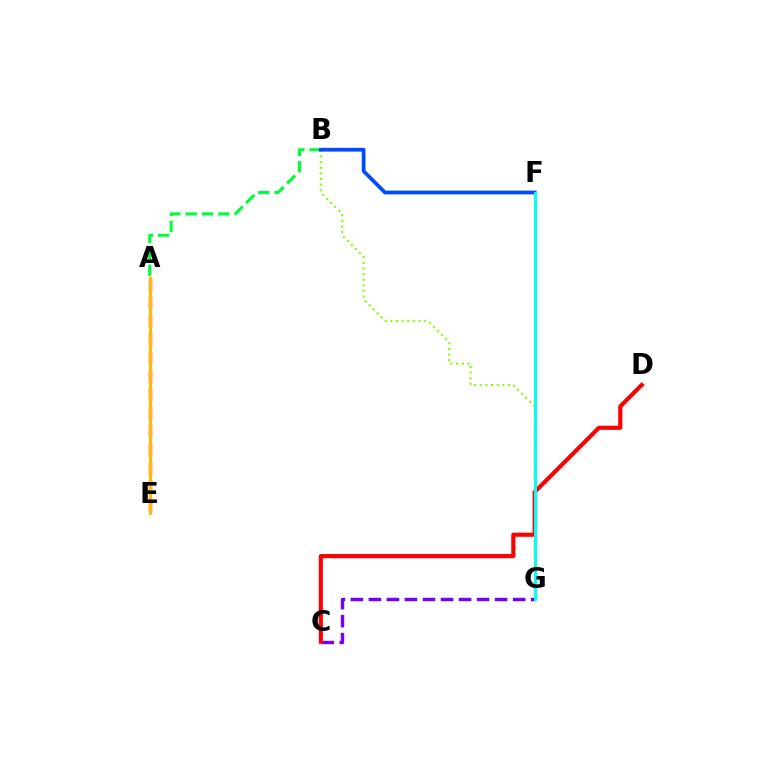{('B', 'G'): [{'color': '#84ff00', 'line_style': 'dotted', 'thickness': 1.53}], ('A', 'B'): [{'color': '#00ff39', 'line_style': 'dashed', 'thickness': 2.22}], ('A', 'E'): [{'color': '#ff00cf', 'line_style': 'dashed', 'thickness': 2.49}, {'color': '#ffbd00', 'line_style': 'solid', 'thickness': 2.22}], ('B', 'F'): [{'color': '#004bff', 'line_style': 'solid', 'thickness': 2.7}], ('C', 'G'): [{'color': '#7200ff', 'line_style': 'dashed', 'thickness': 2.45}], ('C', 'D'): [{'color': '#ff0000', 'line_style': 'solid', 'thickness': 2.99}], ('F', 'G'): [{'color': '#00fff6', 'line_style': 'solid', 'thickness': 2.16}]}